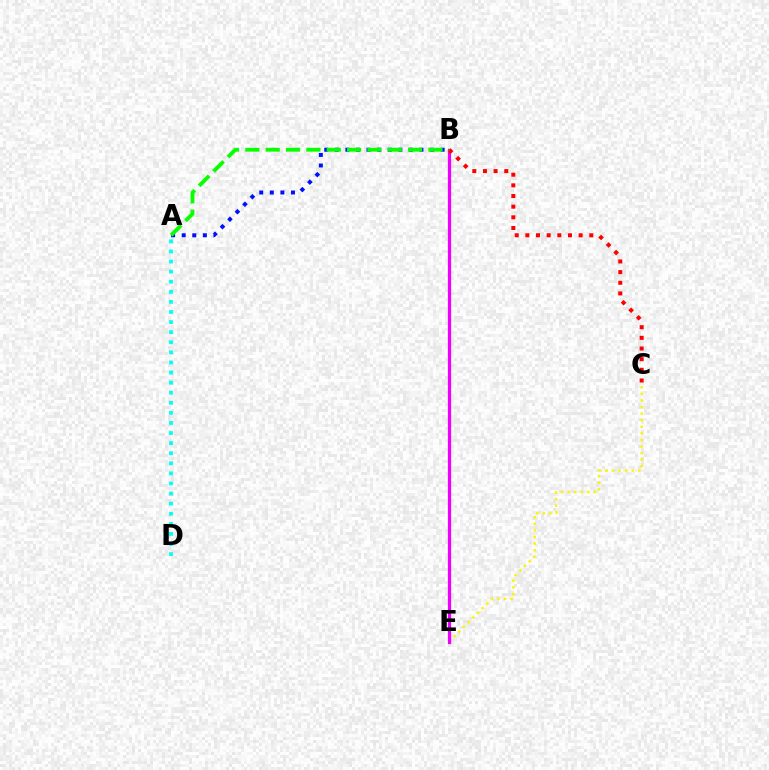{('A', 'B'): [{'color': '#0010ff', 'line_style': 'dotted', 'thickness': 2.88}, {'color': '#08ff00', 'line_style': 'dashed', 'thickness': 2.76}], ('C', 'E'): [{'color': '#fcf500', 'line_style': 'dotted', 'thickness': 1.79}], ('B', 'E'): [{'color': '#ee00ff', 'line_style': 'solid', 'thickness': 2.33}], ('B', 'C'): [{'color': '#ff0000', 'line_style': 'dotted', 'thickness': 2.9}], ('A', 'D'): [{'color': '#00fff6', 'line_style': 'dotted', 'thickness': 2.74}]}